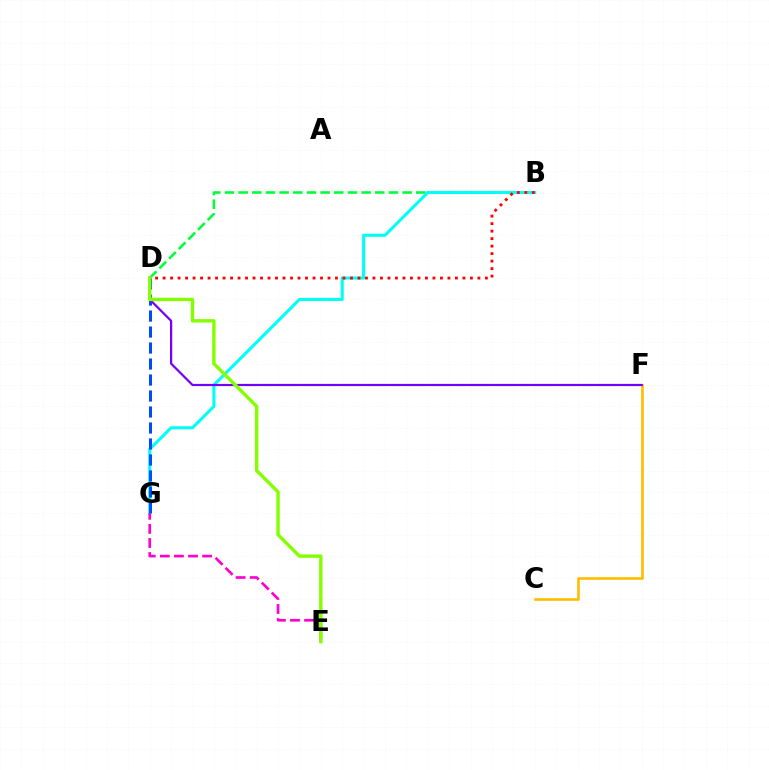{('B', 'D'): [{'color': '#00ff39', 'line_style': 'dashed', 'thickness': 1.86}, {'color': '#ff0000', 'line_style': 'dotted', 'thickness': 2.04}], ('B', 'G'): [{'color': '#00fff6', 'line_style': 'solid', 'thickness': 2.22}], ('C', 'F'): [{'color': '#ffbd00', 'line_style': 'solid', 'thickness': 1.89}], ('D', 'G'): [{'color': '#004bff', 'line_style': 'dashed', 'thickness': 2.17}], ('D', 'F'): [{'color': '#7200ff', 'line_style': 'solid', 'thickness': 1.58}], ('E', 'G'): [{'color': '#ff00cf', 'line_style': 'dashed', 'thickness': 1.92}], ('D', 'E'): [{'color': '#84ff00', 'line_style': 'solid', 'thickness': 2.45}]}